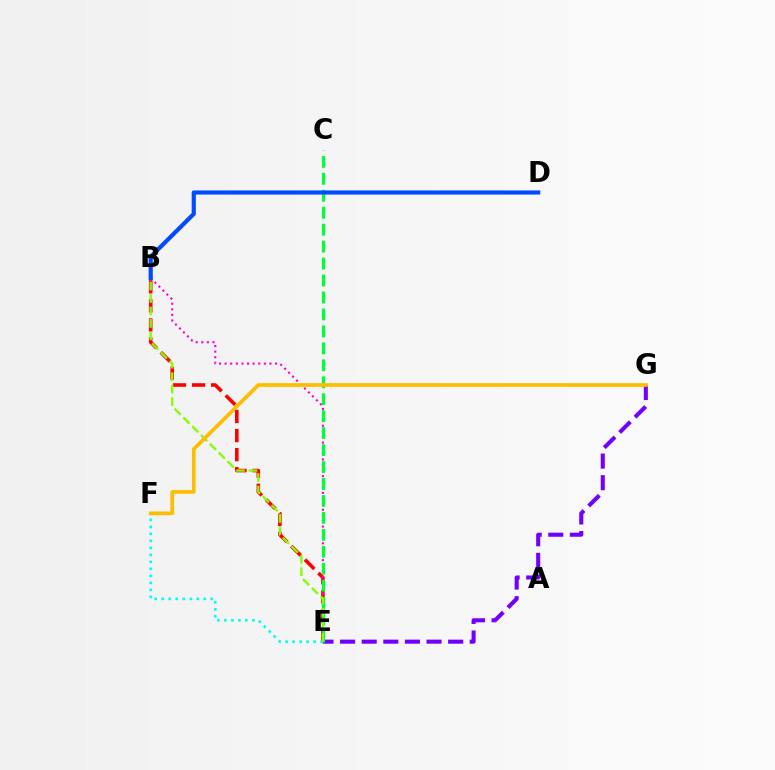{('B', 'E'): [{'color': '#ff0000', 'line_style': 'dashed', 'thickness': 2.59}, {'color': '#ff00cf', 'line_style': 'dotted', 'thickness': 1.52}, {'color': '#84ff00', 'line_style': 'dashed', 'thickness': 1.69}], ('E', 'G'): [{'color': '#7200ff', 'line_style': 'dashed', 'thickness': 2.94}], ('E', 'F'): [{'color': '#00fff6', 'line_style': 'dotted', 'thickness': 1.9}], ('C', 'E'): [{'color': '#00ff39', 'line_style': 'dashed', 'thickness': 2.3}], ('B', 'D'): [{'color': '#004bff', 'line_style': 'solid', 'thickness': 3.0}], ('F', 'G'): [{'color': '#ffbd00', 'line_style': 'solid', 'thickness': 2.66}]}